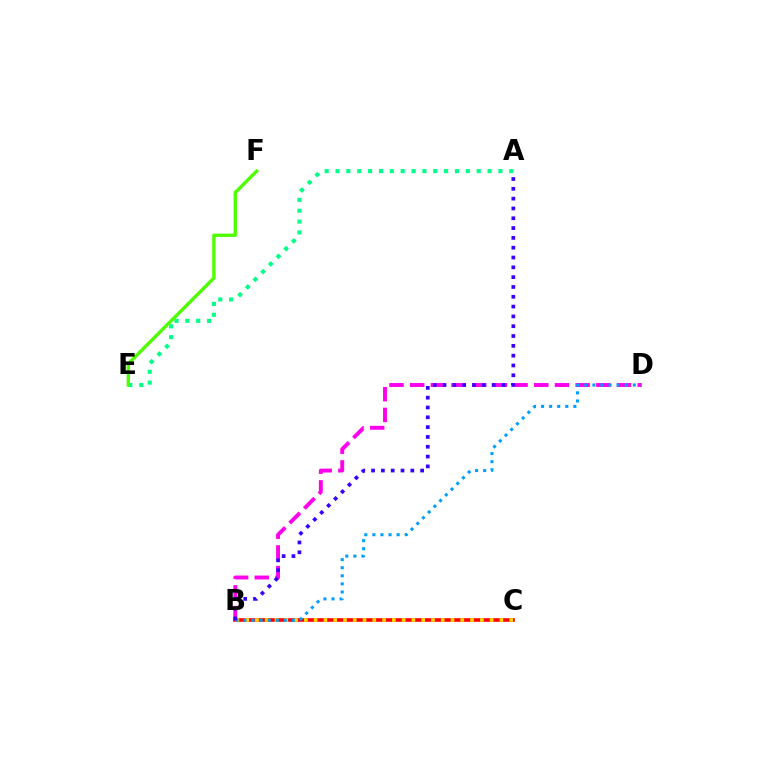{('B', 'C'): [{'color': '#ff0000', 'line_style': 'solid', 'thickness': 2.61}, {'color': '#ffd500', 'line_style': 'dotted', 'thickness': 2.66}], ('A', 'E'): [{'color': '#00ff86', 'line_style': 'dotted', 'thickness': 2.95}], ('E', 'F'): [{'color': '#4fff00', 'line_style': 'solid', 'thickness': 2.42}], ('B', 'D'): [{'color': '#ff00ed', 'line_style': 'dashed', 'thickness': 2.81}, {'color': '#009eff', 'line_style': 'dotted', 'thickness': 2.2}], ('A', 'B'): [{'color': '#3700ff', 'line_style': 'dotted', 'thickness': 2.67}]}